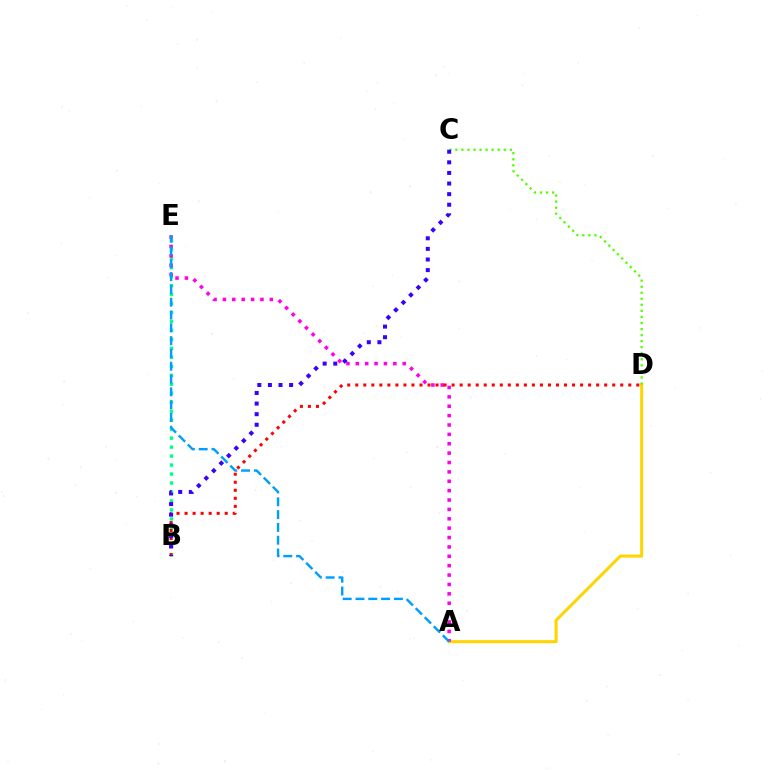{('A', 'D'): [{'color': '#ffd500', 'line_style': 'solid', 'thickness': 2.17}], ('B', 'E'): [{'color': '#00ff86', 'line_style': 'dotted', 'thickness': 2.44}], ('A', 'E'): [{'color': '#ff00ed', 'line_style': 'dotted', 'thickness': 2.55}, {'color': '#009eff', 'line_style': 'dashed', 'thickness': 1.74}], ('B', 'D'): [{'color': '#ff0000', 'line_style': 'dotted', 'thickness': 2.18}], ('C', 'D'): [{'color': '#4fff00', 'line_style': 'dotted', 'thickness': 1.64}], ('B', 'C'): [{'color': '#3700ff', 'line_style': 'dotted', 'thickness': 2.88}]}